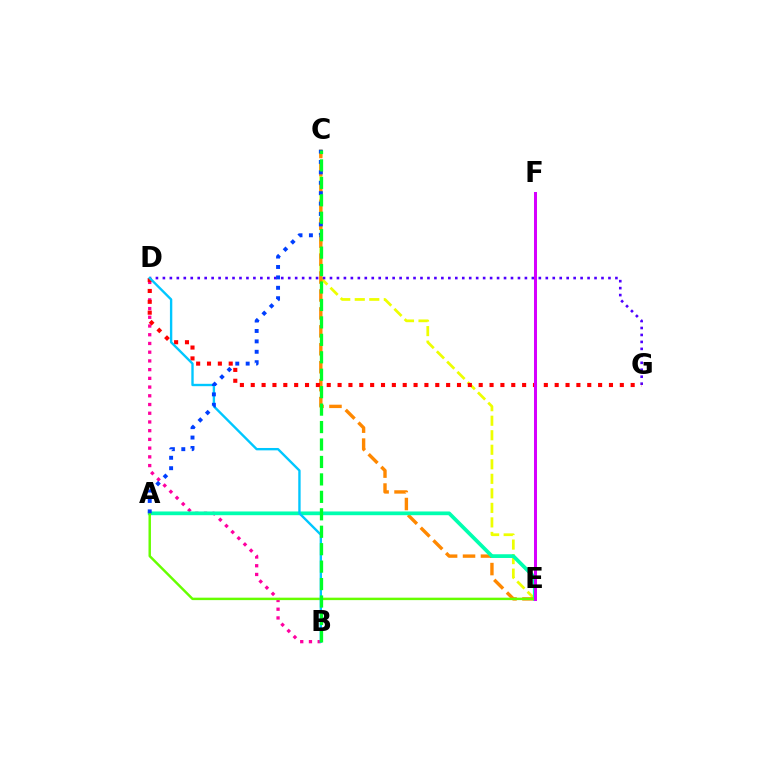{('C', 'E'): [{'color': '#eeff00', 'line_style': 'dashed', 'thickness': 1.97}, {'color': '#ff8800', 'line_style': 'dashed', 'thickness': 2.44}], ('B', 'D'): [{'color': '#ff00a0', 'line_style': 'dotted', 'thickness': 2.37}, {'color': '#00c7ff', 'line_style': 'solid', 'thickness': 1.71}], ('D', 'G'): [{'color': '#4f00ff', 'line_style': 'dotted', 'thickness': 1.89}, {'color': '#ff0000', 'line_style': 'dotted', 'thickness': 2.95}], ('A', 'E'): [{'color': '#00ffaf', 'line_style': 'solid', 'thickness': 2.68}, {'color': '#66ff00', 'line_style': 'solid', 'thickness': 1.76}], ('A', 'C'): [{'color': '#003fff', 'line_style': 'dotted', 'thickness': 2.83}], ('E', 'F'): [{'color': '#d600ff', 'line_style': 'solid', 'thickness': 2.17}], ('B', 'C'): [{'color': '#00ff27', 'line_style': 'dashed', 'thickness': 2.37}]}